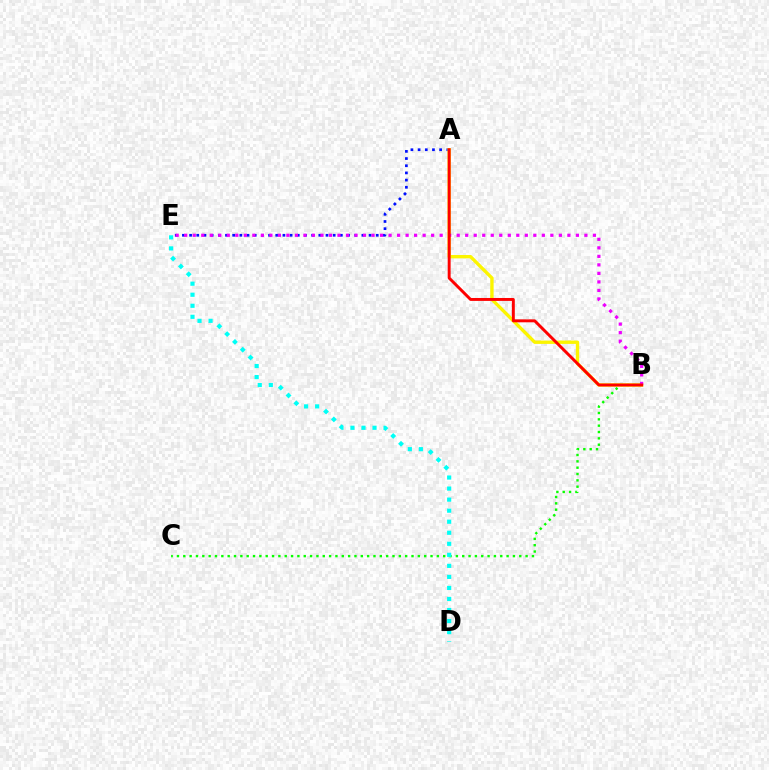{('B', 'C'): [{'color': '#08ff00', 'line_style': 'dotted', 'thickness': 1.72}], ('A', 'E'): [{'color': '#0010ff', 'line_style': 'dotted', 'thickness': 1.95}], ('A', 'B'): [{'color': '#fcf500', 'line_style': 'solid', 'thickness': 2.42}, {'color': '#ff0000', 'line_style': 'solid', 'thickness': 2.11}], ('B', 'E'): [{'color': '#ee00ff', 'line_style': 'dotted', 'thickness': 2.31}], ('D', 'E'): [{'color': '#00fff6', 'line_style': 'dotted', 'thickness': 3.0}]}